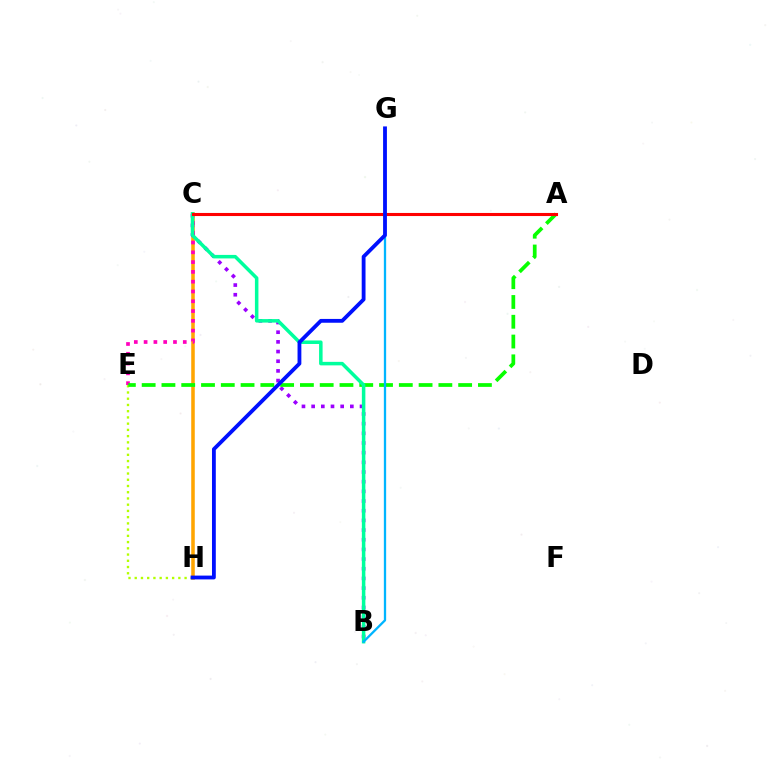{('C', 'H'): [{'color': '#ffa500', 'line_style': 'solid', 'thickness': 2.56}], ('C', 'E'): [{'color': '#ff00bd', 'line_style': 'dotted', 'thickness': 2.66}], ('E', 'H'): [{'color': '#b3ff00', 'line_style': 'dotted', 'thickness': 1.69}], ('B', 'C'): [{'color': '#9b00ff', 'line_style': 'dotted', 'thickness': 2.63}, {'color': '#00ff9d', 'line_style': 'solid', 'thickness': 2.53}], ('A', 'E'): [{'color': '#08ff00', 'line_style': 'dashed', 'thickness': 2.69}], ('A', 'C'): [{'color': '#ff0000', 'line_style': 'solid', 'thickness': 2.22}], ('B', 'G'): [{'color': '#00b5ff', 'line_style': 'solid', 'thickness': 1.65}], ('G', 'H'): [{'color': '#0010ff', 'line_style': 'solid', 'thickness': 2.75}]}